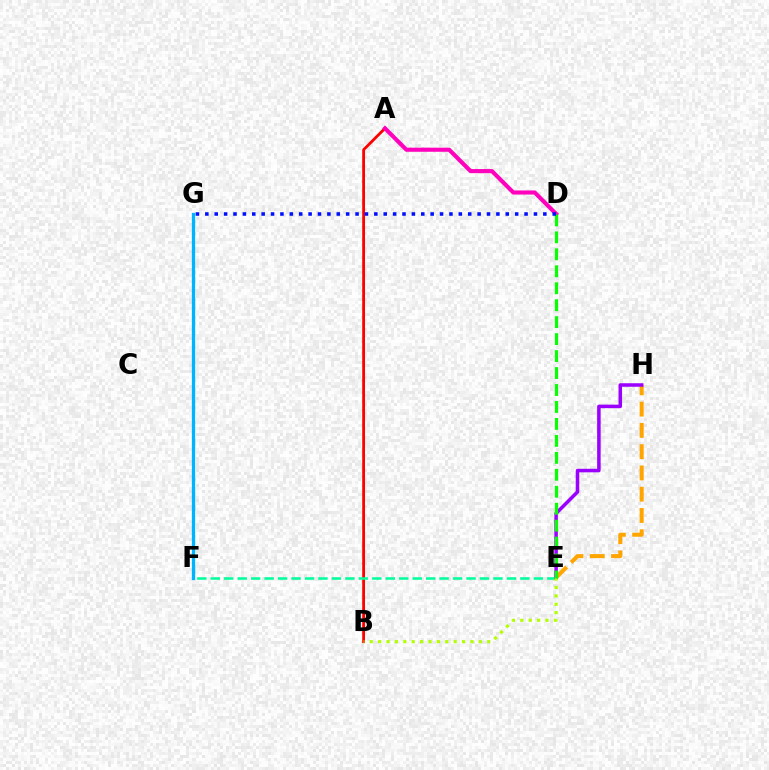{('A', 'B'): [{'color': '#ff0000', 'line_style': 'solid', 'thickness': 2.02}], ('E', 'F'): [{'color': '#00ff9d', 'line_style': 'dashed', 'thickness': 1.83}], ('A', 'D'): [{'color': '#ff00bd', 'line_style': 'solid', 'thickness': 2.95}], ('E', 'H'): [{'color': '#ffa500', 'line_style': 'dashed', 'thickness': 2.89}, {'color': '#9b00ff', 'line_style': 'solid', 'thickness': 2.53}], ('F', 'G'): [{'color': '#00b5ff', 'line_style': 'solid', 'thickness': 2.36}], ('B', 'E'): [{'color': '#b3ff00', 'line_style': 'dotted', 'thickness': 2.28}], ('D', 'E'): [{'color': '#08ff00', 'line_style': 'dashed', 'thickness': 2.3}], ('D', 'G'): [{'color': '#0010ff', 'line_style': 'dotted', 'thickness': 2.55}]}